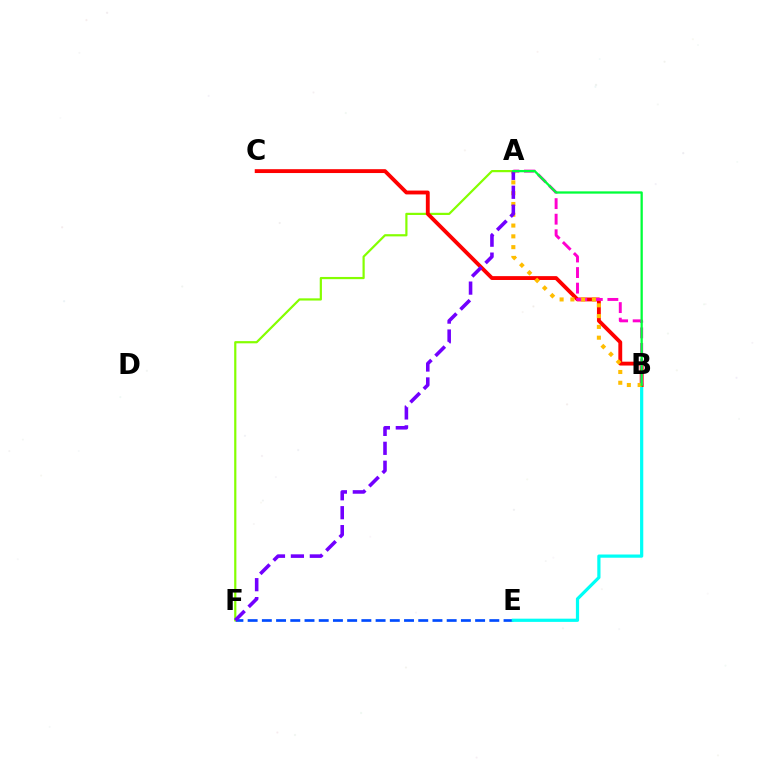{('E', 'F'): [{'color': '#004bff', 'line_style': 'dashed', 'thickness': 1.93}], ('A', 'F'): [{'color': '#84ff00', 'line_style': 'solid', 'thickness': 1.59}, {'color': '#7200ff', 'line_style': 'dashed', 'thickness': 2.57}], ('B', 'E'): [{'color': '#00fff6', 'line_style': 'solid', 'thickness': 2.31}], ('B', 'C'): [{'color': '#ff0000', 'line_style': 'solid', 'thickness': 2.78}], ('A', 'B'): [{'color': '#ff00cf', 'line_style': 'dashed', 'thickness': 2.11}, {'color': '#ffbd00', 'line_style': 'dotted', 'thickness': 2.93}, {'color': '#00ff39', 'line_style': 'solid', 'thickness': 1.65}]}